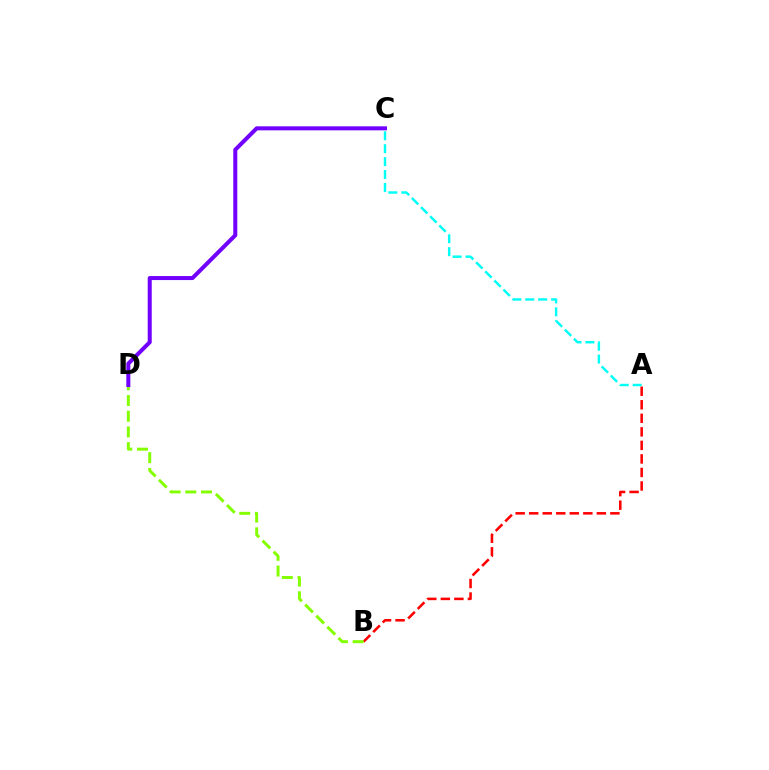{('A', 'B'): [{'color': '#ff0000', 'line_style': 'dashed', 'thickness': 1.84}], ('A', 'C'): [{'color': '#00fff6', 'line_style': 'dashed', 'thickness': 1.75}], ('B', 'D'): [{'color': '#84ff00', 'line_style': 'dashed', 'thickness': 2.13}], ('C', 'D'): [{'color': '#7200ff', 'line_style': 'solid', 'thickness': 2.9}]}